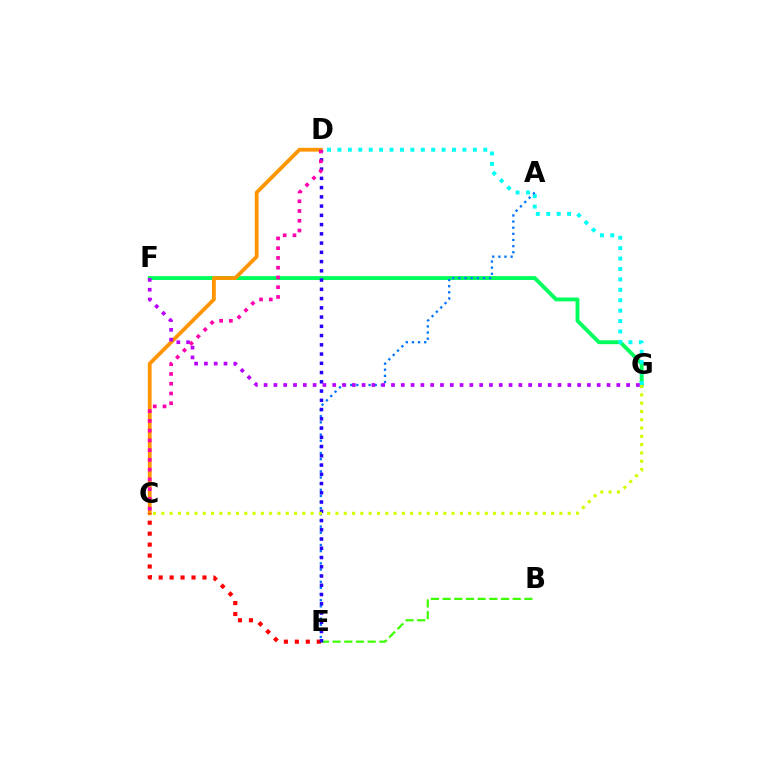{('B', 'E'): [{'color': '#3dff00', 'line_style': 'dashed', 'thickness': 1.59}], ('F', 'G'): [{'color': '#00ff5c', 'line_style': 'solid', 'thickness': 2.8}, {'color': '#b900ff', 'line_style': 'dotted', 'thickness': 2.66}], ('D', 'G'): [{'color': '#00fff6', 'line_style': 'dotted', 'thickness': 2.83}], ('C', 'D'): [{'color': '#ff9400', 'line_style': 'solid', 'thickness': 2.73}, {'color': '#ff00ac', 'line_style': 'dotted', 'thickness': 2.65}], ('A', 'E'): [{'color': '#0074ff', 'line_style': 'dotted', 'thickness': 1.67}], ('C', 'E'): [{'color': '#ff0000', 'line_style': 'dotted', 'thickness': 2.98}], ('D', 'E'): [{'color': '#2500ff', 'line_style': 'dotted', 'thickness': 2.51}], ('C', 'G'): [{'color': '#d1ff00', 'line_style': 'dotted', 'thickness': 2.25}]}